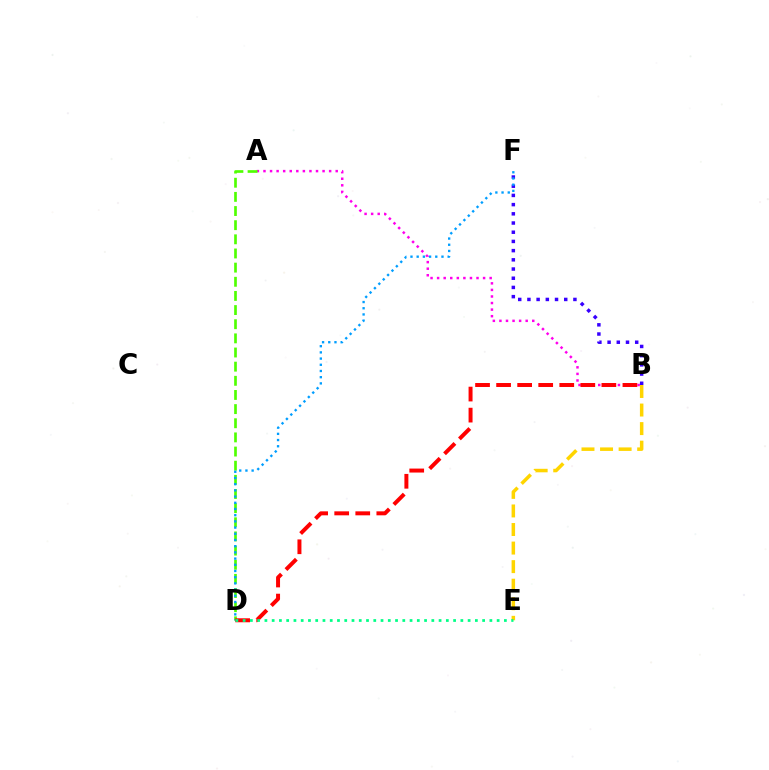{('A', 'B'): [{'color': '#ff00ed', 'line_style': 'dotted', 'thickness': 1.78}], ('B', 'E'): [{'color': '#ffd500', 'line_style': 'dashed', 'thickness': 2.52}], ('A', 'D'): [{'color': '#4fff00', 'line_style': 'dashed', 'thickness': 1.92}], ('B', 'F'): [{'color': '#3700ff', 'line_style': 'dotted', 'thickness': 2.5}], ('D', 'F'): [{'color': '#009eff', 'line_style': 'dotted', 'thickness': 1.68}], ('B', 'D'): [{'color': '#ff0000', 'line_style': 'dashed', 'thickness': 2.86}], ('D', 'E'): [{'color': '#00ff86', 'line_style': 'dotted', 'thickness': 1.97}]}